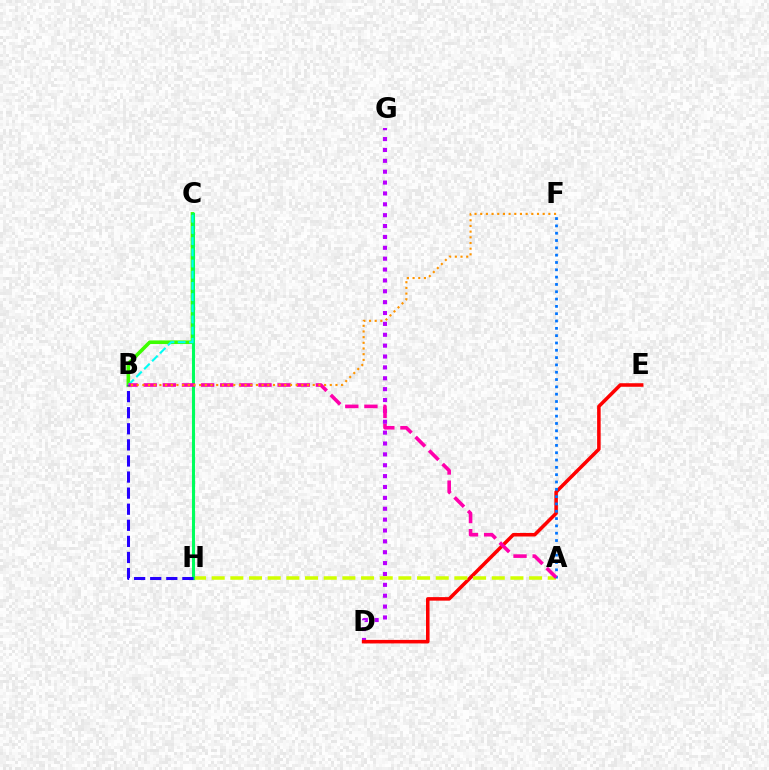{('D', 'G'): [{'color': '#b900ff', 'line_style': 'dotted', 'thickness': 2.95}], ('D', 'E'): [{'color': '#ff0000', 'line_style': 'solid', 'thickness': 2.55}], ('A', 'H'): [{'color': '#d1ff00', 'line_style': 'dashed', 'thickness': 2.54}], ('B', 'C'): [{'color': '#3dff00', 'line_style': 'solid', 'thickness': 2.6}, {'color': '#00fff6', 'line_style': 'dashed', 'thickness': 1.52}], ('C', 'H'): [{'color': '#00ff5c', 'line_style': 'solid', 'thickness': 2.21}], ('A', 'F'): [{'color': '#0074ff', 'line_style': 'dotted', 'thickness': 1.99}], ('A', 'B'): [{'color': '#ff00ac', 'line_style': 'dashed', 'thickness': 2.6}], ('B', 'H'): [{'color': '#2500ff', 'line_style': 'dashed', 'thickness': 2.18}], ('B', 'F'): [{'color': '#ff9400', 'line_style': 'dotted', 'thickness': 1.54}]}